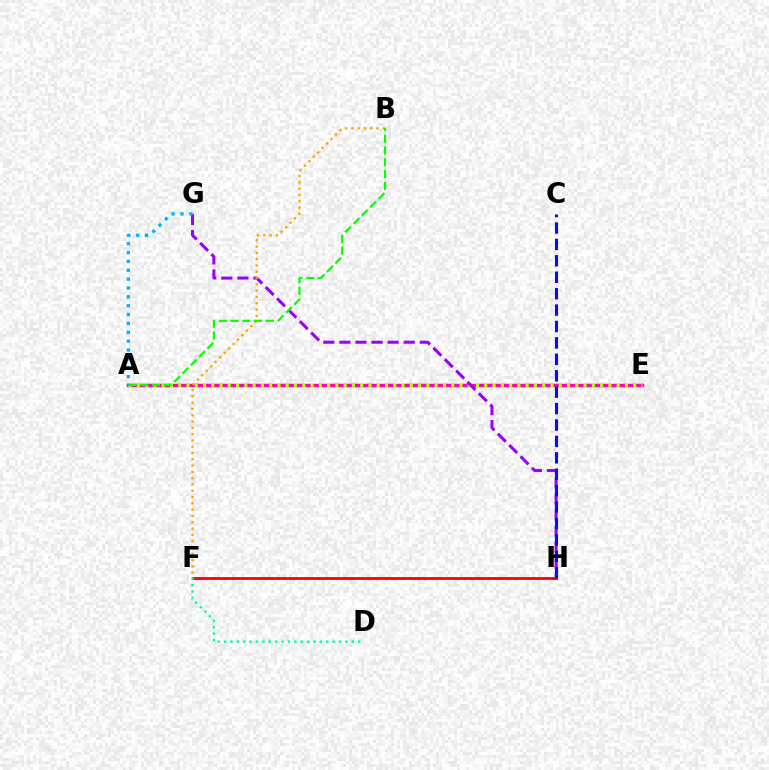{('F', 'H'): [{'color': '#ff0000', 'line_style': 'solid', 'thickness': 2.01}], ('A', 'E'): [{'color': '#ff00bd', 'line_style': 'solid', 'thickness': 2.5}, {'color': '#b3ff00', 'line_style': 'dotted', 'thickness': 2.25}], ('D', 'F'): [{'color': '#00ff9d', 'line_style': 'dotted', 'thickness': 1.74}], ('G', 'H'): [{'color': '#9b00ff', 'line_style': 'dashed', 'thickness': 2.18}], ('C', 'H'): [{'color': '#0010ff', 'line_style': 'dashed', 'thickness': 2.23}], ('B', 'F'): [{'color': '#ffa500', 'line_style': 'dotted', 'thickness': 1.71}], ('A', 'B'): [{'color': '#08ff00', 'line_style': 'dashed', 'thickness': 1.6}], ('A', 'G'): [{'color': '#00b5ff', 'line_style': 'dotted', 'thickness': 2.41}]}